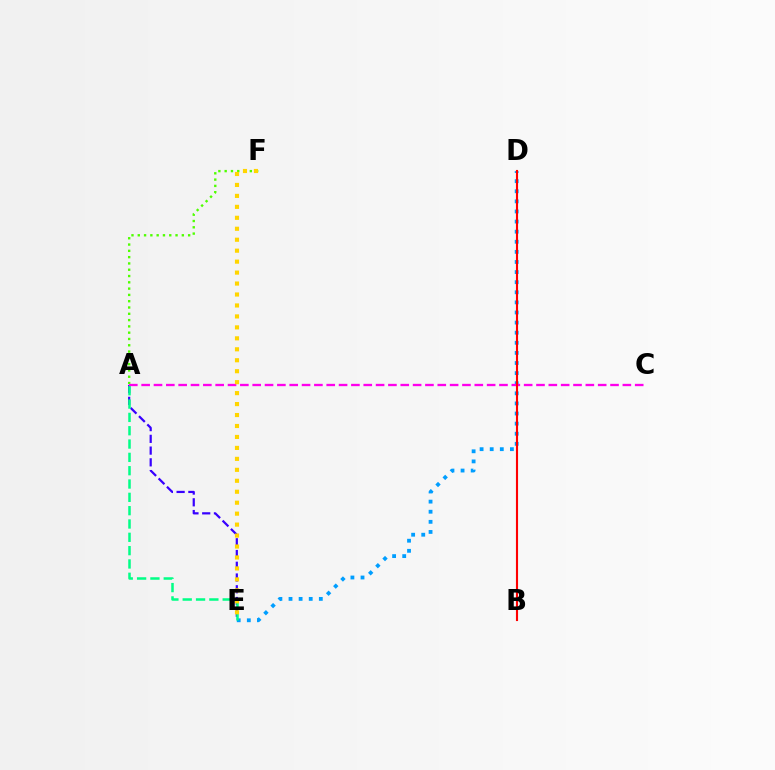{('A', 'E'): [{'color': '#3700ff', 'line_style': 'dashed', 'thickness': 1.6}, {'color': '#00ff86', 'line_style': 'dashed', 'thickness': 1.81}], ('A', 'F'): [{'color': '#4fff00', 'line_style': 'dotted', 'thickness': 1.71}], ('D', 'E'): [{'color': '#009eff', 'line_style': 'dotted', 'thickness': 2.74}], ('A', 'C'): [{'color': '#ff00ed', 'line_style': 'dashed', 'thickness': 1.68}], ('B', 'D'): [{'color': '#ff0000', 'line_style': 'solid', 'thickness': 1.53}], ('E', 'F'): [{'color': '#ffd500', 'line_style': 'dotted', 'thickness': 2.98}]}